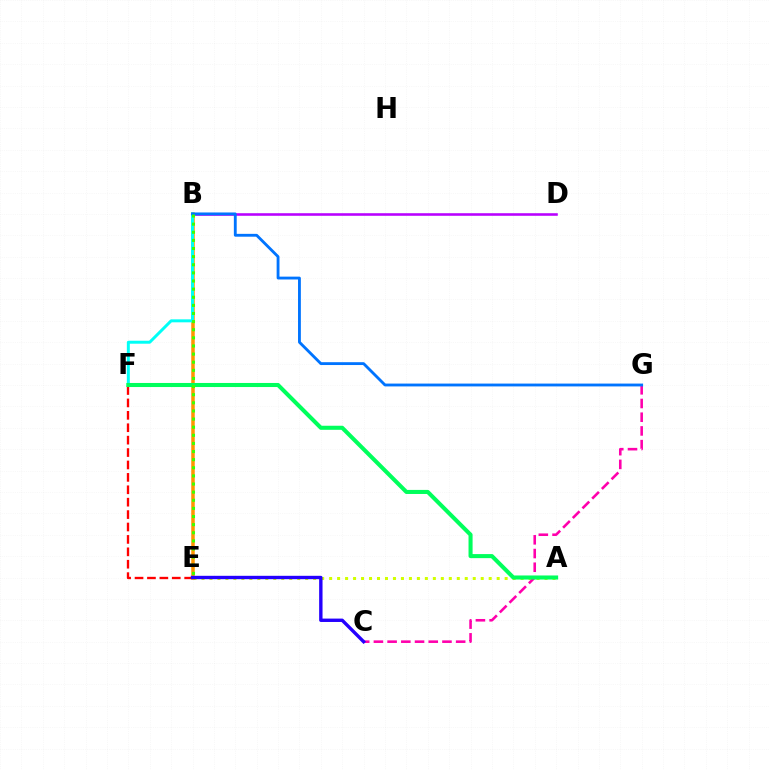{('E', 'F'): [{'color': '#ff0000', 'line_style': 'dashed', 'thickness': 1.69}], ('A', 'E'): [{'color': '#d1ff00', 'line_style': 'dotted', 'thickness': 2.17}], ('B', 'D'): [{'color': '#b900ff', 'line_style': 'solid', 'thickness': 1.86}], ('B', 'E'): [{'color': '#ff9400', 'line_style': 'solid', 'thickness': 2.52}, {'color': '#3dff00', 'line_style': 'dotted', 'thickness': 2.21}], ('B', 'F'): [{'color': '#00fff6', 'line_style': 'solid', 'thickness': 2.14}], ('C', 'G'): [{'color': '#ff00ac', 'line_style': 'dashed', 'thickness': 1.86}], ('B', 'G'): [{'color': '#0074ff', 'line_style': 'solid', 'thickness': 2.05}], ('A', 'F'): [{'color': '#00ff5c', 'line_style': 'solid', 'thickness': 2.92}], ('C', 'E'): [{'color': '#2500ff', 'line_style': 'solid', 'thickness': 2.44}]}